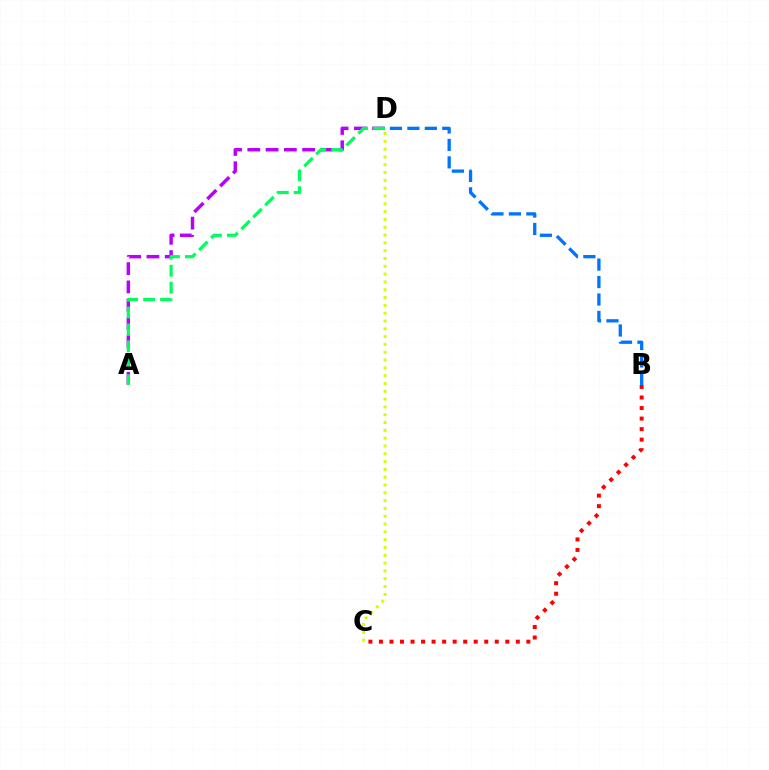{('B', 'D'): [{'color': '#0074ff', 'line_style': 'dashed', 'thickness': 2.37}], ('A', 'D'): [{'color': '#b900ff', 'line_style': 'dashed', 'thickness': 2.48}, {'color': '#00ff5c', 'line_style': 'dashed', 'thickness': 2.3}], ('B', 'C'): [{'color': '#ff0000', 'line_style': 'dotted', 'thickness': 2.86}], ('C', 'D'): [{'color': '#d1ff00', 'line_style': 'dotted', 'thickness': 2.12}]}